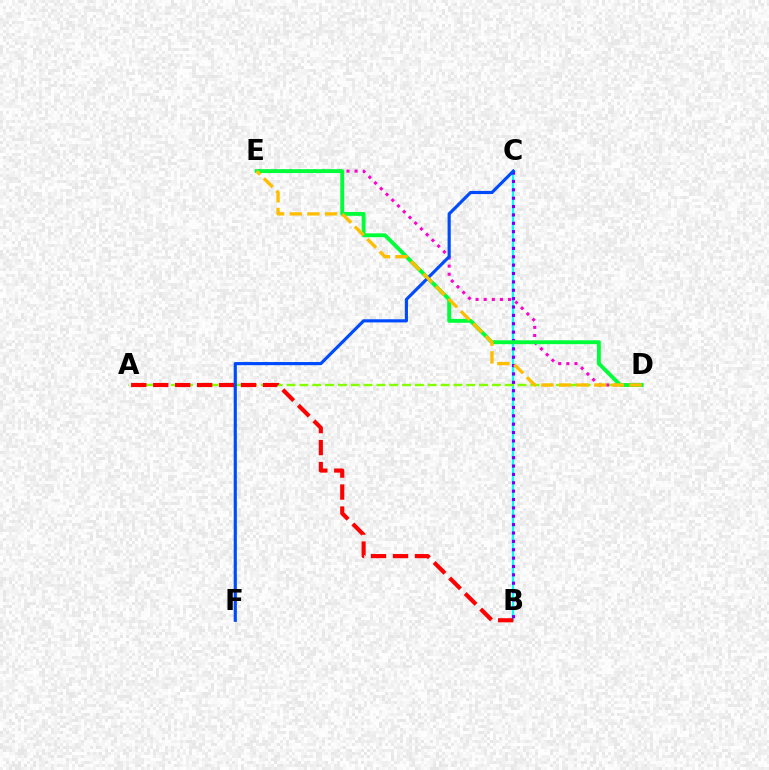{('B', 'C'): [{'color': '#00fff6', 'line_style': 'solid', 'thickness': 1.61}, {'color': '#7200ff', 'line_style': 'dotted', 'thickness': 2.27}], ('A', 'D'): [{'color': '#84ff00', 'line_style': 'dashed', 'thickness': 1.74}], ('A', 'B'): [{'color': '#ff0000', 'line_style': 'dashed', 'thickness': 2.98}], ('D', 'E'): [{'color': '#ff00cf', 'line_style': 'dotted', 'thickness': 2.21}, {'color': '#00ff39', 'line_style': 'solid', 'thickness': 2.79}, {'color': '#ffbd00', 'line_style': 'dashed', 'thickness': 2.4}], ('C', 'F'): [{'color': '#004bff', 'line_style': 'solid', 'thickness': 2.27}]}